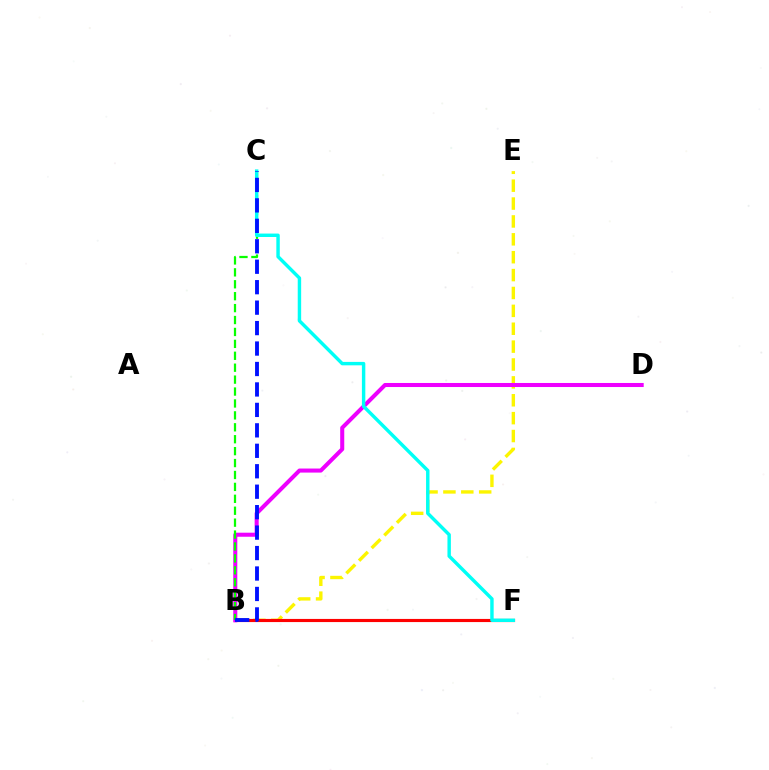{('B', 'E'): [{'color': '#fcf500', 'line_style': 'dashed', 'thickness': 2.43}], ('B', 'F'): [{'color': '#ff0000', 'line_style': 'solid', 'thickness': 2.26}], ('B', 'D'): [{'color': '#ee00ff', 'line_style': 'solid', 'thickness': 2.92}], ('B', 'C'): [{'color': '#08ff00', 'line_style': 'dashed', 'thickness': 1.62}, {'color': '#0010ff', 'line_style': 'dashed', 'thickness': 2.78}], ('C', 'F'): [{'color': '#00fff6', 'line_style': 'solid', 'thickness': 2.47}]}